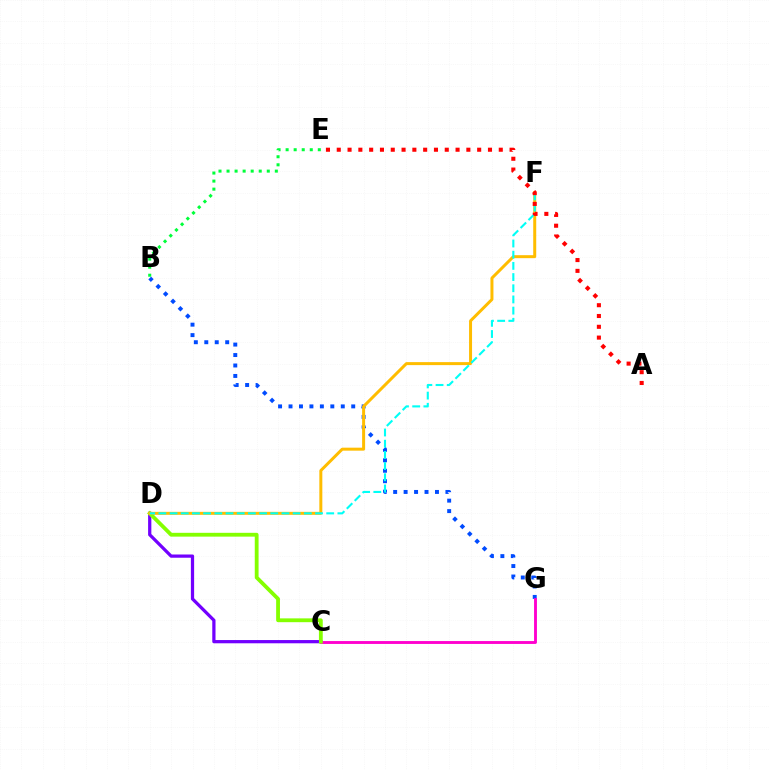{('B', 'G'): [{'color': '#004bff', 'line_style': 'dotted', 'thickness': 2.84}], ('C', 'D'): [{'color': '#7200ff', 'line_style': 'solid', 'thickness': 2.33}, {'color': '#84ff00', 'line_style': 'solid', 'thickness': 2.75}], ('B', 'E'): [{'color': '#00ff39', 'line_style': 'dotted', 'thickness': 2.19}], ('C', 'G'): [{'color': '#ff00cf', 'line_style': 'solid', 'thickness': 2.07}], ('D', 'F'): [{'color': '#ffbd00', 'line_style': 'solid', 'thickness': 2.16}, {'color': '#00fff6', 'line_style': 'dashed', 'thickness': 1.52}], ('A', 'E'): [{'color': '#ff0000', 'line_style': 'dotted', 'thickness': 2.93}]}